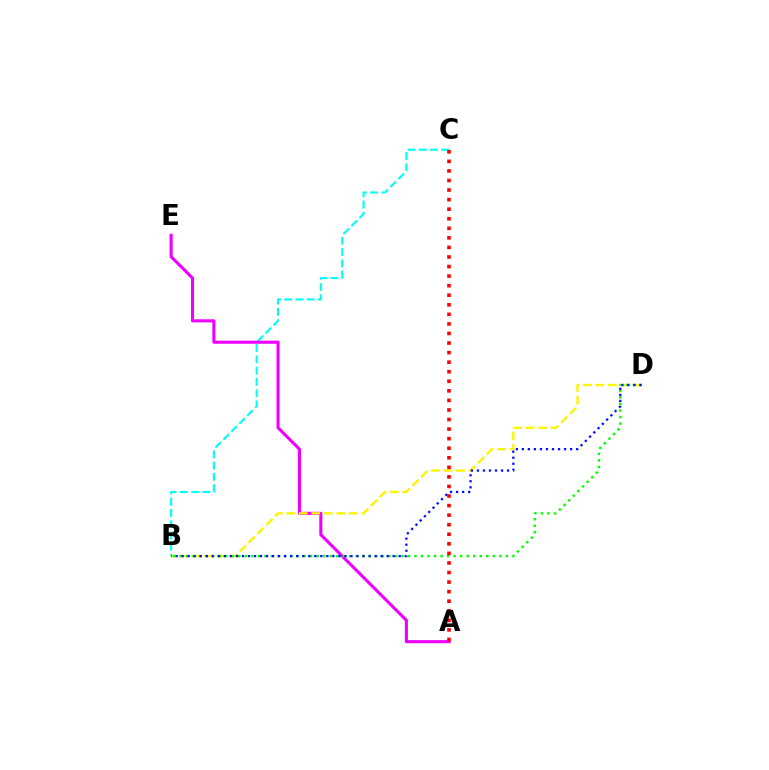{('B', 'C'): [{'color': '#00fff6', 'line_style': 'dashed', 'thickness': 1.53}], ('A', 'E'): [{'color': '#ee00ff', 'line_style': 'solid', 'thickness': 2.22}], ('B', 'D'): [{'color': '#fcf500', 'line_style': 'dashed', 'thickness': 1.7}, {'color': '#08ff00', 'line_style': 'dotted', 'thickness': 1.77}, {'color': '#0010ff', 'line_style': 'dotted', 'thickness': 1.64}], ('A', 'C'): [{'color': '#ff0000', 'line_style': 'dotted', 'thickness': 2.6}]}